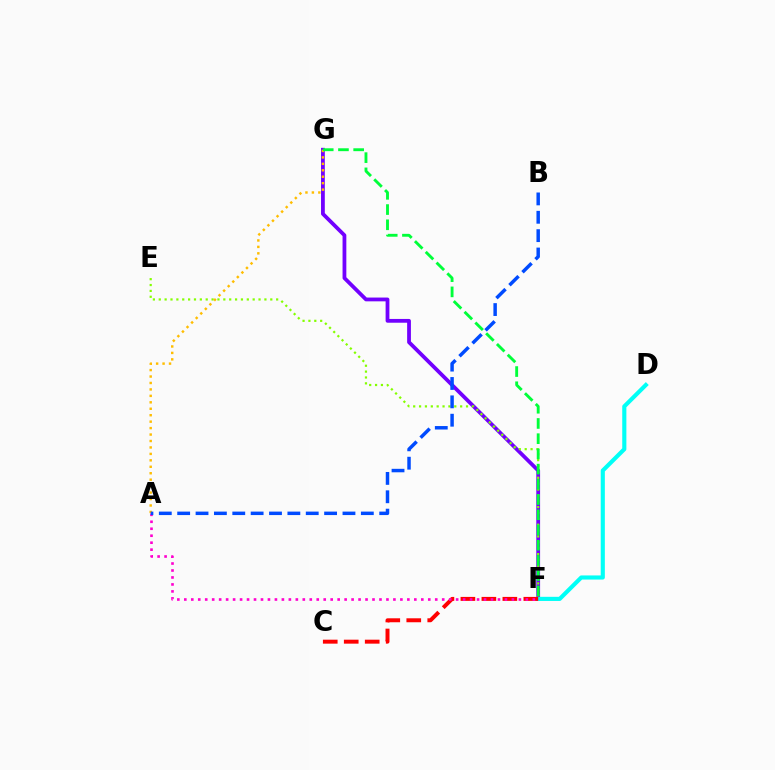{('F', 'G'): [{'color': '#7200ff', 'line_style': 'solid', 'thickness': 2.72}, {'color': '#00ff39', 'line_style': 'dashed', 'thickness': 2.07}], ('E', 'F'): [{'color': '#84ff00', 'line_style': 'dotted', 'thickness': 1.59}], ('D', 'F'): [{'color': '#00fff6', 'line_style': 'solid', 'thickness': 2.97}], ('A', 'G'): [{'color': '#ffbd00', 'line_style': 'dotted', 'thickness': 1.75}], ('C', 'F'): [{'color': '#ff0000', 'line_style': 'dashed', 'thickness': 2.85}], ('A', 'F'): [{'color': '#ff00cf', 'line_style': 'dotted', 'thickness': 1.89}], ('A', 'B'): [{'color': '#004bff', 'line_style': 'dashed', 'thickness': 2.5}]}